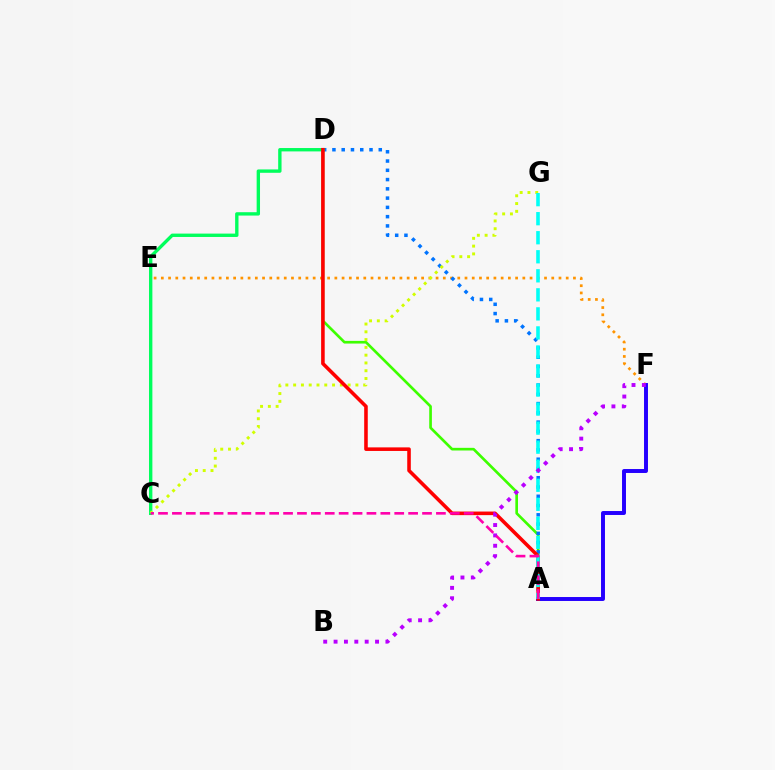{('E', 'F'): [{'color': '#ff9400', 'line_style': 'dotted', 'thickness': 1.96}], ('A', 'D'): [{'color': '#3dff00', 'line_style': 'solid', 'thickness': 1.92}, {'color': '#0074ff', 'line_style': 'dotted', 'thickness': 2.52}, {'color': '#ff0000', 'line_style': 'solid', 'thickness': 2.57}], ('C', 'D'): [{'color': '#00ff5c', 'line_style': 'solid', 'thickness': 2.42}], ('A', 'F'): [{'color': '#2500ff', 'line_style': 'solid', 'thickness': 2.84}], ('C', 'G'): [{'color': '#d1ff00', 'line_style': 'dotted', 'thickness': 2.11}], ('A', 'G'): [{'color': '#00fff6', 'line_style': 'dashed', 'thickness': 2.59}], ('B', 'F'): [{'color': '#b900ff', 'line_style': 'dotted', 'thickness': 2.82}], ('A', 'C'): [{'color': '#ff00ac', 'line_style': 'dashed', 'thickness': 1.89}]}